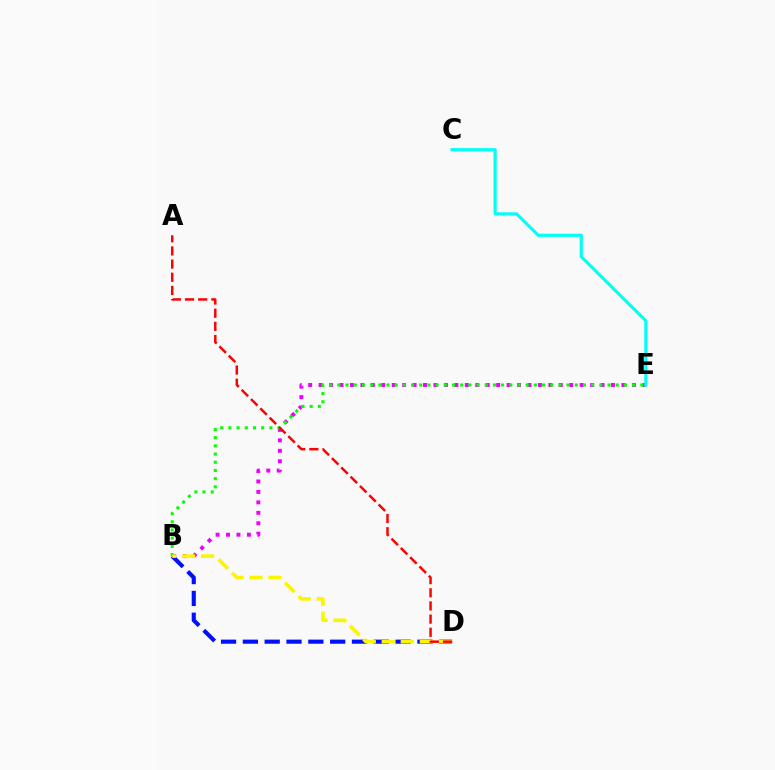{('B', 'D'): [{'color': '#0010ff', 'line_style': 'dashed', 'thickness': 2.96}, {'color': '#fcf500', 'line_style': 'dashed', 'thickness': 2.59}], ('B', 'E'): [{'color': '#ee00ff', 'line_style': 'dotted', 'thickness': 2.84}, {'color': '#08ff00', 'line_style': 'dotted', 'thickness': 2.22}], ('C', 'E'): [{'color': '#00fff6', 'line_style': 'solid', 'thickness': 2.28}], ('A', 'D'): [{'color': '#ff0000', 'line_style': 'dashed', 'thickness': 1.79}]}